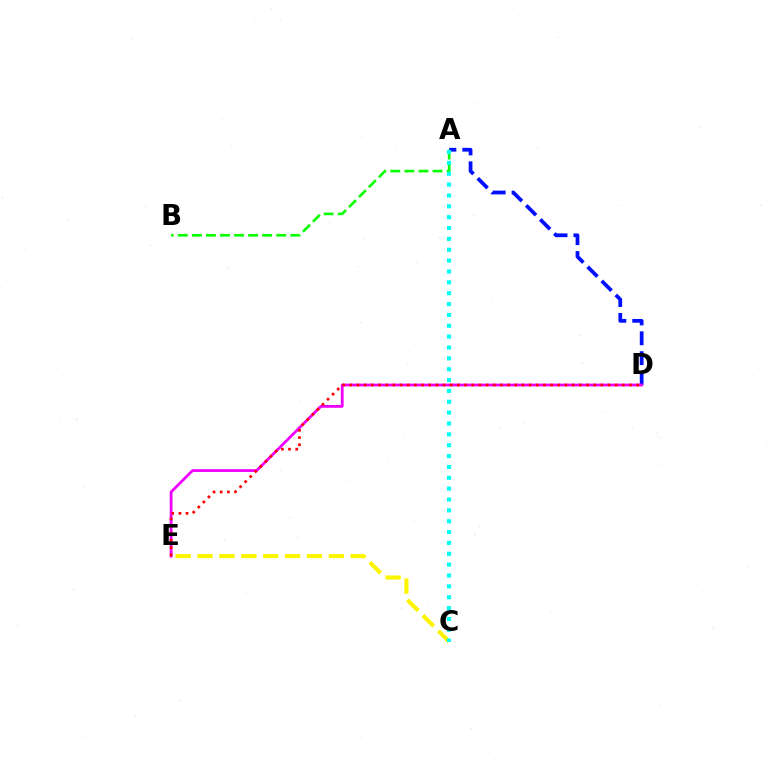{('A', 'B'): [{'color': '#08ff00', 'line_style': 'dashed', 'thickness': 1.91}], ('A', 'D'): [{'color': '#0010ff', 'line_style': 'dashed', 'thickness': 2.7}], ('D', 'E'): [{'color': '#ee00ff', 'line_style': 'solid', 'thickness': 2.0}, {'color': '#ff0000', 'line_style': 'dotted', 'thickness': 1.95}], ('C', 'E'): [{'color': '#fcf500', 'line_style': 'dashed', 'thickness': 2.97}], ('A', 'C'): [{'color': '#00fff6', 'line_style': 'dotted', 'thickness': 2.95}]}